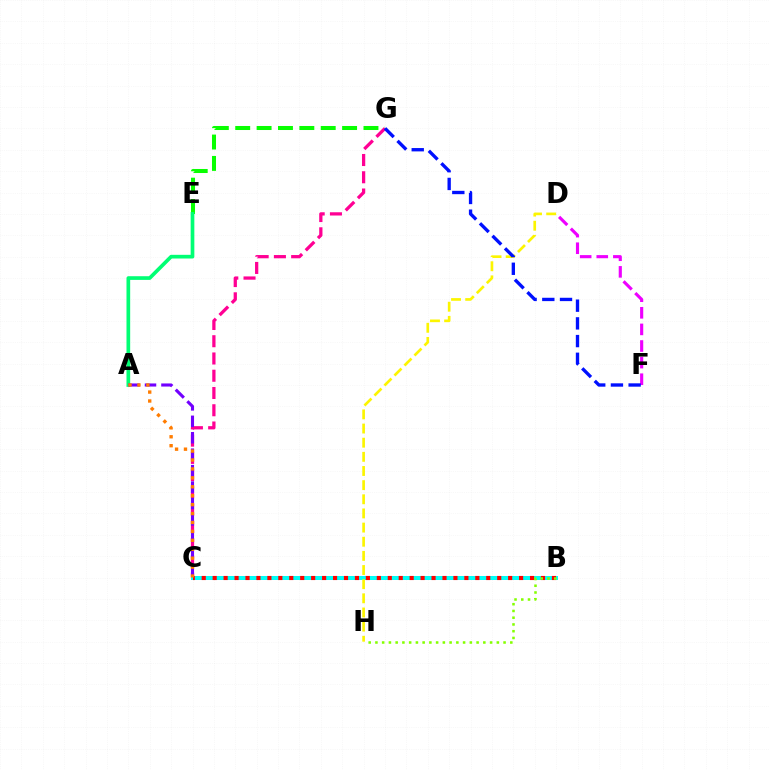{('D', 'F'): [{'color': '#ee00ff', 'line_style': 'dashed', 'thickness': 2.26}], ('C', 'G'): [{'color': '#ff0094', 'line_style': 'dashed', 'thickness': 2.34}], ('E', 'G'): [{'color': '#08ff00', 'line_style': 'dashed', 'thickness': 2.9}], ('B', 'C'): [{'color': '#008cff', 'line_style': 'solid', 'thickness': 2.72}, {'color': '#00fff6', 'line_style': 'solid', 'thickness': 2.83}, {'color': '#ff0000', 'line_style': 'dotted', 'thickness': 2.97}], ('A', 'E'): [{'color': '#00ff74', 'line_style': 'solid', 'thickness': 2.65}], ('A', 'C'): [{'color': '#7200ff', 'line_style': 'dashed', 'thickness': 2.23}, {'color': '#ff7c00', 'line_style': 'dotted', 'thickness': 2.43}], ('D', 'H'): [{'color': '#fcf500', 'line_style': 'dashed', 'thickness': 1.92}], ('F', 'G'): [{'color': '#0010ff', 'line_style': 'dashed', 'thickness': 2.41}], ('B', 'H'): [{'color': '#84ff00', 'line_style': 'dotted', 'thickness': 1.83}]}